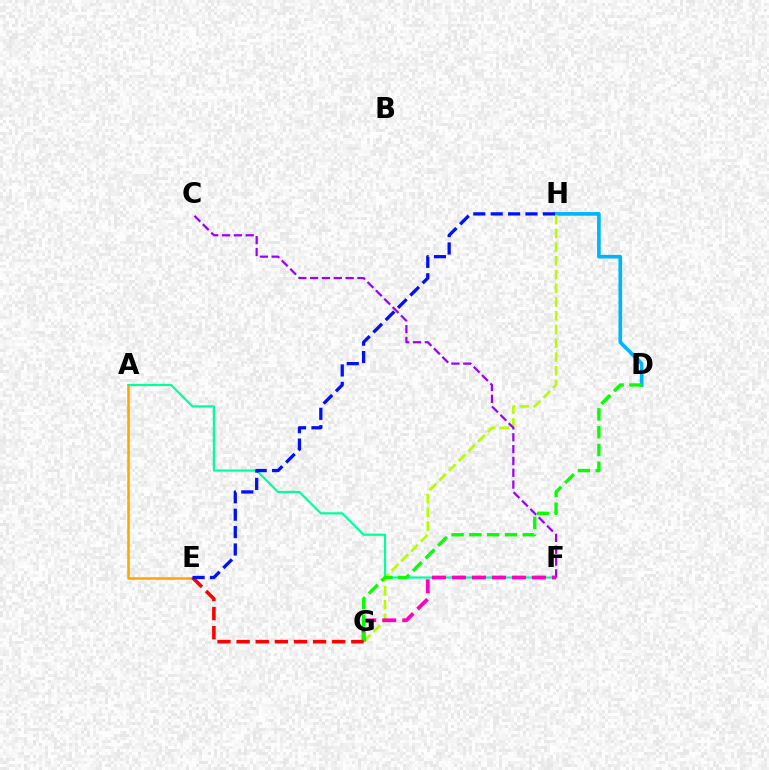{('D', 'H'): [{'color': '#00b5ff', 'line_style': 'solid', 'thickness': 2.64}], ('A', 'E'): [{'color': '#ffa500', 'line_style': 'solid', 'thickness': 1.81}], ('G', 'H'): [{'color': '#b3ff00', 'line_style': 'dashed', 'thickness': 1.87}], ('A', 'F'): [{'color': '#00ff9d', 'line_style': 'solid', 'thickness': 1.58}], ('C', 'F'): [{'color': '#9b00ff', 'line_style': 'dashed', 'thickness': 1.61}], ('F', 'G'): [{'color': '#ff00bd', 'line_style': 'dashed', 'thickness': 2.72}], ('D', 'G'): [{'color': '#08ff00', 'line_style': 'dashed', 'thickness': 2.42}], ('E', 'G'): [{'color': '#ff0000', 'line_style': 'dashed', 'thickness': 2.6}], ('E', 'H'): [{'color': '#0010ff', 'line_style': 'dashed', 'thickness': 2.36}]}